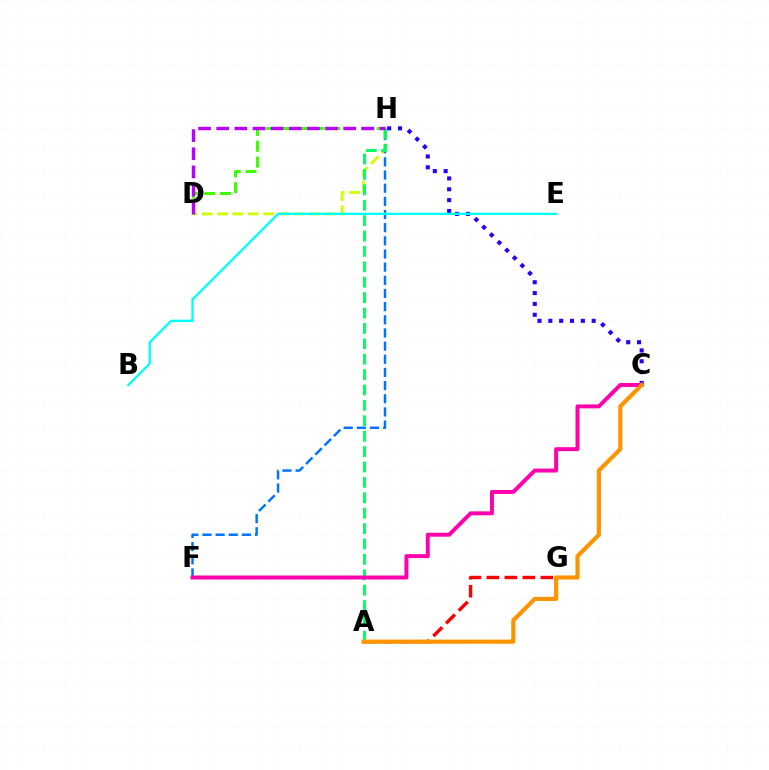{('D', 'H'): [{'color': '#d1ff00', 'line_style': 'dashed', 'thickness': 2.08}, {'color': '#3dff00', 'line_style': 'dashed', 'thickness': 2.15}, {'color': '#b900ff', 'line_style': 'dashed', 'thickness': 2.46}], ('F', 'H'): [{'color': '#0074ff', 'line_style': 'dashed', 'thickness': 1.79}], ('C', 'H'): [{'color': '#2500ff', 'line_style': 'dotted', 'thickness': 2.95}], ('B', 'E'): [{'color': '#00fff6', 'line_style': 'solid', 'thickness': 1.65}], ('A', 'G'): [{'color': '#ff0000', 'line_style': 'dashed', 'thickness': 2.45}], ('A', 'H'): [{'color': '#00ff5c', 'line_style': 'dashed', 'thickness': 2.09}], ('C', 'F'): [{'color': '#ff00ac', 'line_style': 'solid', 'thickness': 2.84}], ('A', 'C'): [{'color': '#ff9400', 'line_style': 'solid', 'thickness': 3.0}]}